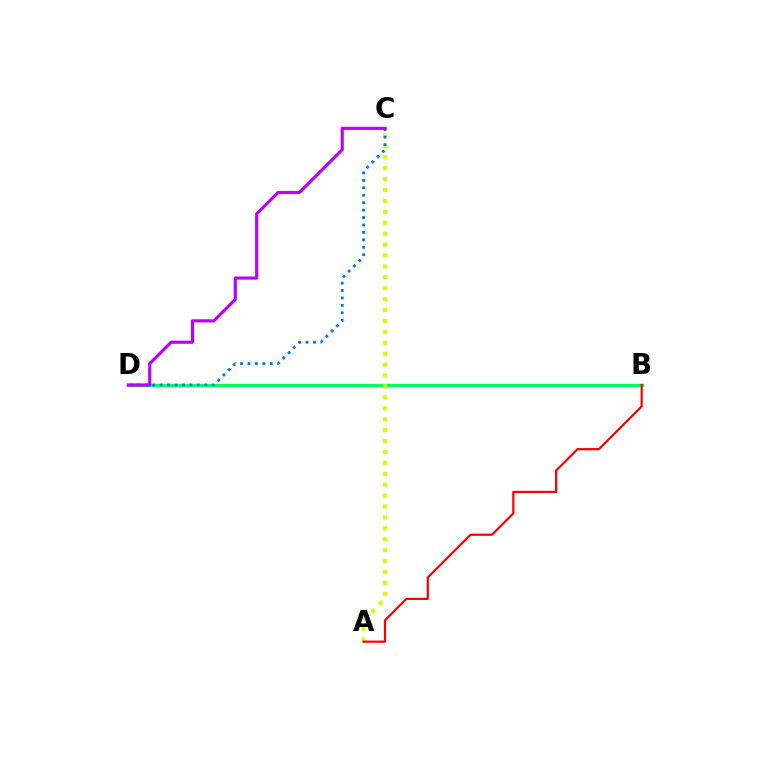{('B', 'D'): [{'color': '#00ff5c', 'line_style': 'solid', 'thickness': 2.42}], ('A', 'C'): [{'color': '#d1ff00', 'line_style': 'dotted', 'thickness': 2.97}], ('C', 'D'): [{'color': '#0074ff', 'line_style': 'dotted', 'thickness': 2.02}, {'color': '#b900ff', 'line_style': 'solid', 'thickness': 2.27}], ('A', 'B'): [{'color': '#ff0000', 'line_style': 'solid', 'thickness': 1.59}]}